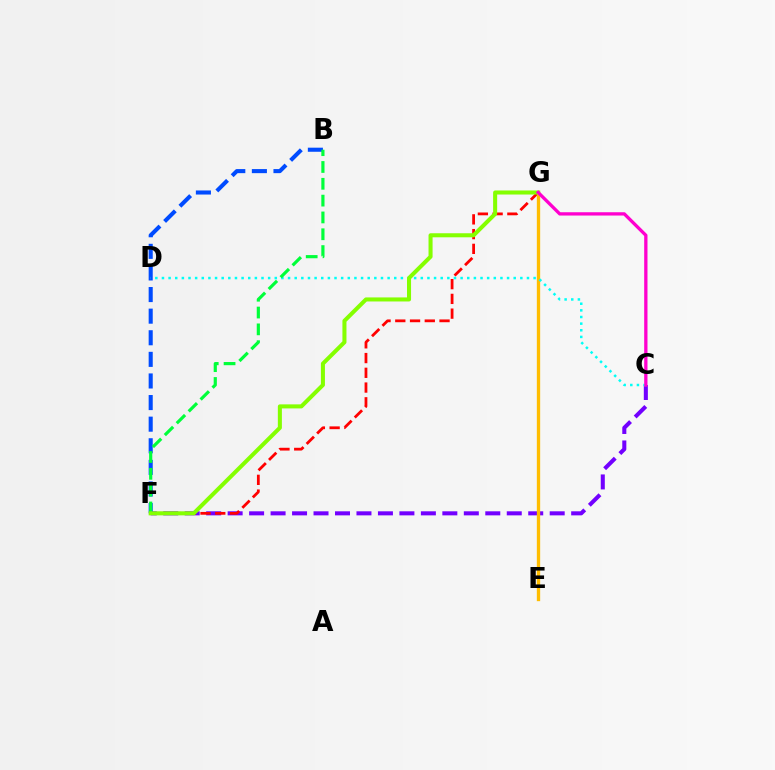{('C', 'F'): [{'color': '#7200ff', 'line_style': 'dashed', 'thickness': 2.92}], ('F', 'G'): [{'color': '#ff0000', 'line_style': 'dashed', 'thickness': 2.0}, {'color': '#84ff00', 'line_style': 'solid', 'thickness': 2.91}], ('B', 'F'): [{'color': '#004bff', 'line_style': 'dashed', 'thickness': 2.93}, {'color': '#00ff39', 'line_style': 'dashed', 'thickness': 2.28}], ('E', 'G'): [{'color': '#ffbd00', 'line_style': 'solid', 'thickness': 2.4}], ('C', 'D'): [{'color': '#00fff6', 'line_style': 'dotted', 'thickness': 1.8}], ('C', 'G'): [{'color': '#ff00cf', 'line_style': 'solid', 'thickness': 2.38}]}